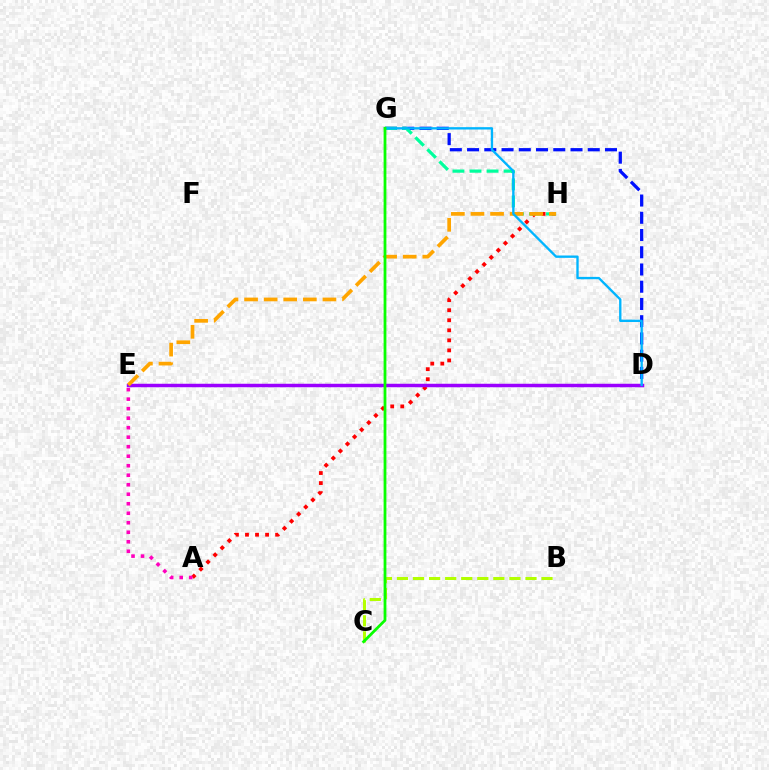{('B', 'C'): [{'color': '#b3ff00', 'line_style': 'dashed', 'thickness': 2.18}], ('A', 'H'): [{'color': '#ff0000', 'line_style': 'dotted', 'thickness': 2.73}], ('D', 'G'): [{'color': '#0010ff', 'line_style': 'dashed', 'thickness': 2.34}, {'color': '#00b5ff', 'line_style': 'solid', 'thickness': 1.69}], ('A', 'E'): [{'color': '#ff00bd', 'line_style': 'dotted', 'thickness': 2.58}], ('D', 'E'): [{'color': '#9b00ff', 'line_style': 'solid', 'thickness': 2.5}], ('G', 'H'): [{'color': '#00ff9d', 'line_style': 'dashed', 'thickness': 2.32}], ('E', 'H'): [{'color': '#ffa500', 'line_style': 'dashed', 'thickness': 2.66}], ('C', 'G'): [{'color': '#08ff00', 'line_style': 'solid', 'thickness': 2.0}]}